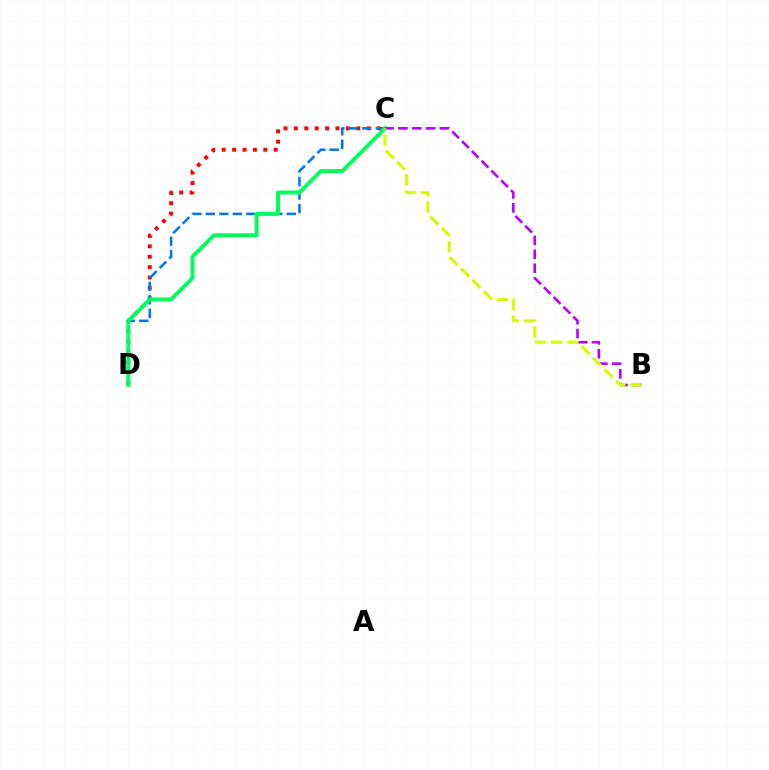{('C', 'D'): [{'color': '#ff0000', 'line_style': 'dotted', 'thickness': 2.82}, {'color': '#0074ff', 'line_style': 'dashed', 'thickness': 1.83}, {'color': '#00ff5c', 'line_style': 'solid', 'thickness': 2.84}], ('B', 'C'): [{'color': '#b900ff', 'line_style': 'dashed', 'thickness': 1.88}, {'color': '#d1ff00', 'line_style': 'dashed', 'thickness': 2.2}]}